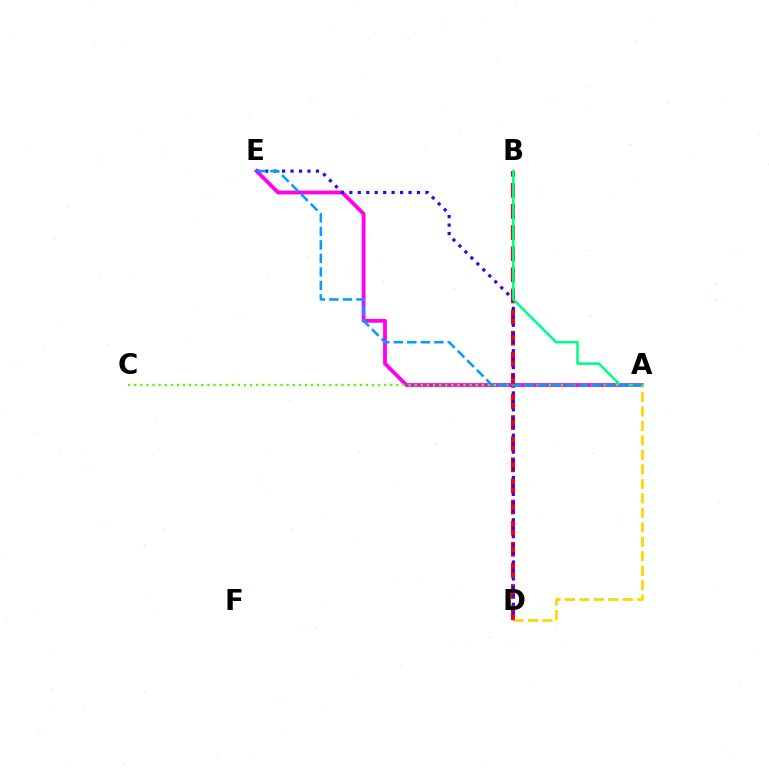{('A', 'E'): [{'color': '#ff00ed', 'line_style': 'solid', 'thickness': 2.74}, {'color': '#009eff', 'line_style': 'dashed', 'thickness': 1.84}], ('B', 'D'): [{'color': '#ff0000', 'line_style': 'dashed', 'thickness': 2.87}], ('A', 'D'): [{'color': '#ffd500', 'line_style': 'dashed', 'thickness': 1.97}], ('D', 'E'): [{'color': '#3700ff', 'line_style': 'dotted', 'thickness': 2.3}], ('A', 'C'): [{'color': '#4fff00', 'line_style': 'dotted', 'thickness': 1.66}], ('A', 'B'): [{'color': '#00ff86', 'line_style': 'solid', 'thickness': 1.83}]}